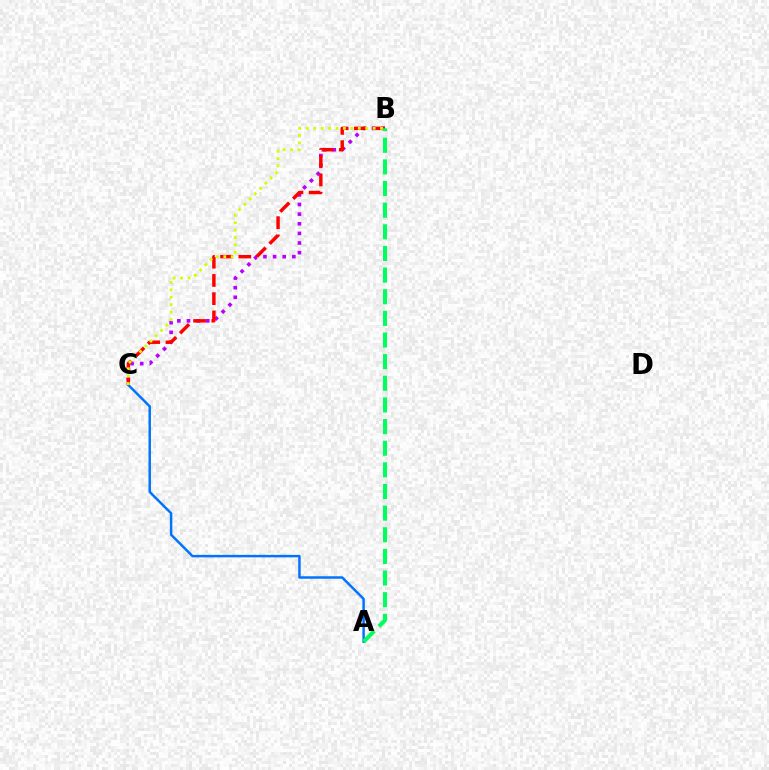{('B', 'C'): [{'color': '#b900ff', 'line_style': 'dotted', 'thickness': 2.62}, {'color': '#ff0000', 'line_style': 'dashed', 'thickness': 2.48}, {'color': '#d1ff00', 'line_style': 'dotted', 'thickness': 2.02}], ('A', 'C'): [{'color': '#0074ff', 'line_style': 'solid', 'thickness': 1.78}], ('A', 'B'): [{'color': '#00ff5c', 'line_style': 'dashed', 'thickness': 2.94}]}